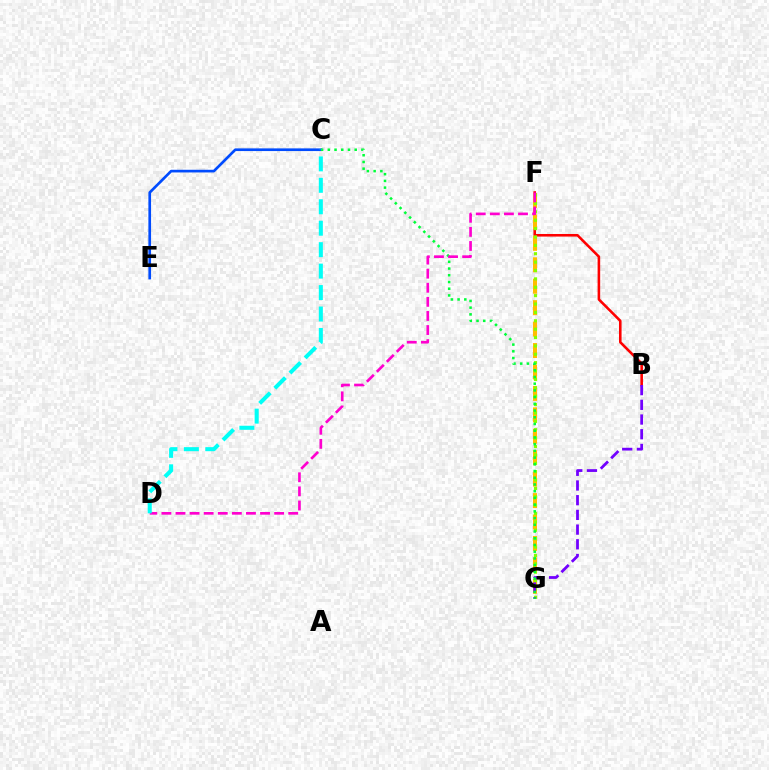{('B', 'F'): [{'color': '#ff0000', 'line_style': 'solid', 'thickness': 1.86}], ('F', 'G'): [{'color': '#ffbd00', 'line_style': 'dashed', 'thickness': 2.91}, {'color': '#84ff00', 'line_style': 'dotted', 'thickness': 2.28}], ('C', 'E'): [{'color': '#004bff', 'line_style': 'solid', 'thickness': 1.93}], ('B', 'G'): [{'color': '#7200ff', 'line_style': 'dashed', 'thickness': 2.0}], ('C', 'G'): [{'color': '#00ff39', 'line_style': 'dotted', 'thickness': 1.83}], ('D', 'F'): [{'color': '#ff00cf', 'line_style': 'dashed', 'thickness': 1.91}], ('C', 'D'): [{'color': '#00fff6', 'line_style': 'dashed', 'thickness': 2.91}]}